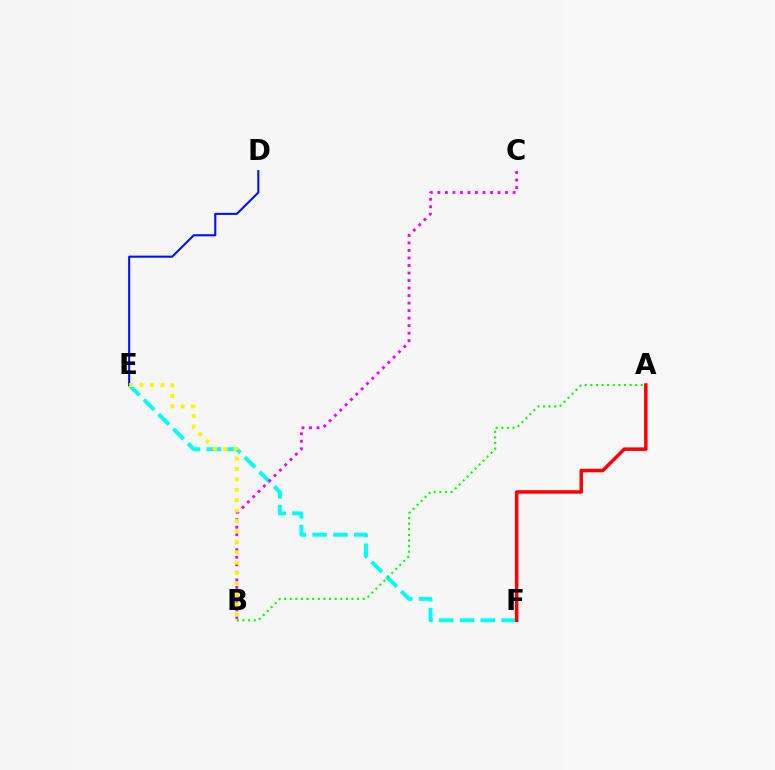{('E', 'F'): [{'color': '#00fff6', 'line_style': 'dashed', 'thickness': 2.82}], ('B', 'C'): [{'color': '#ee00ff', 'line_style': 'dotted', 'thickness': 2.04}], ('A', 'B'): [{'color': '#08ff00', 'line_style': 'dotted', 'thickness': 1.52}], ('D', 'E'): [{'color': '#0010ff', 'line_style': 'solid', 'thickness': 1.5}], ('A', 'F'): [{'color': '#ff0000', 'line_style': 'solid', 'thickness': 2.53}], ('B', 'E'): [{'color': '#fcf500', 'line_style': 'dotted', 'thickness': 2.83}]}